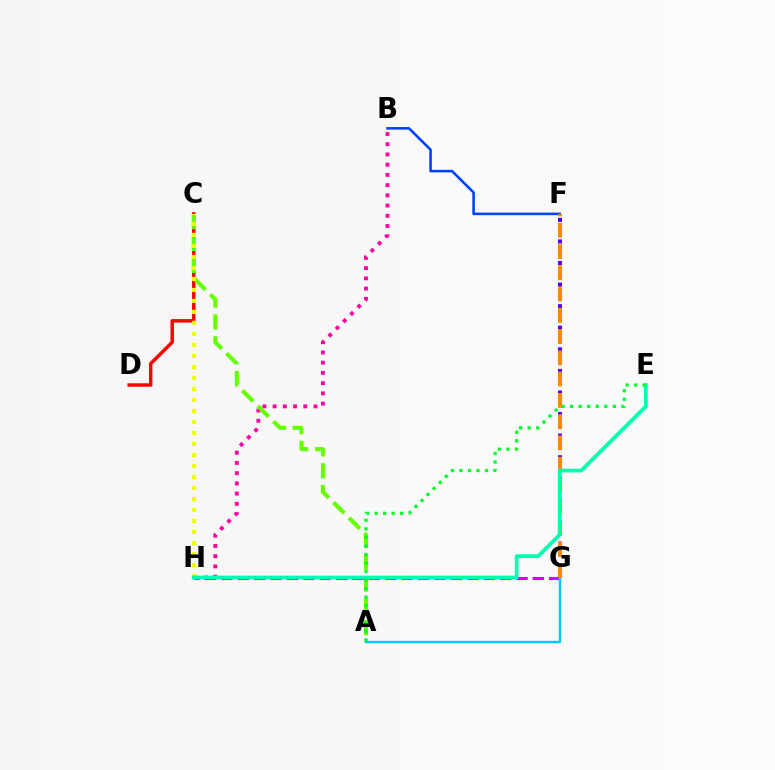{('G', 'H'): [{'color': '#d600ff', 'line_style': 'dashed', 'thickness': 2.23}], ('A', 'G'): [{'color': '#00c7ff', 'line_style': 'solid', 'thickness': 1.71}], ('F', 'G'): [{'color': '#4f00ff', 'line_style': 'dotted', 'thickness': 2.93}, {'color': '#ff8800', 'line_style': 'dashed', 'thickness': 2.89}], ('C', 'D'): [{'color': '#ff0000', 'line_style': 'solid', 'thickness': 2.48}], ('B', 'H'): [{'color': '#ff00a0', 'line_style': 'dotted', 'thickness': 2.78}], ('A', 'C'): [{'color': '#66ff00', 'line_style': 'dashed', 'thickness': 2.97}], ('C', 'H'): [{'color': '#eeff00', 'line_style': 'dotted', 'thickness': 2.99}], ('B', 'F'): [{'color': '#003fff', 'line_style': 'solid', 'thickness': 1.84}], ('E', 'H'): [{'color': '#00ffaf', 'line_style': 'solid', 'thickness': 2.7}], ('A', 'E'): [{'color': '#00ff27', 'line_style': 'dotted', 'thickness': 2.32}]}